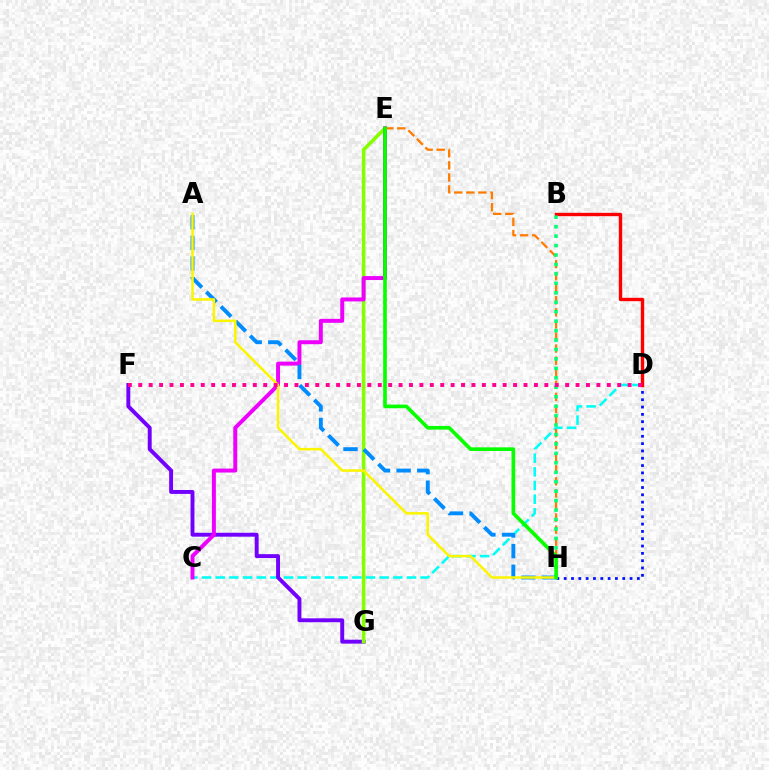{('D', 'H'): [{'color': '#0010ff', 'line_style': 'dotted', 'thickness': 1.99}], ('C', 'D'): [{'color': '#00fff6', 'line_style': 'dashed', 'thickness': 1.86}], ('F', 'G'): [{'color': '#7200ff', 'line_style': 'solid', 'thickness': 2.82}], ('E', 'G'): [{'color': '#84ff00', 'line_style': 'solid', 'thickness': 2.58}], ('C', 'E'): [{'color': '#ee00ff', 'line_style': 'solid', 'thickness': 2.84}], ('E', 'H'): [{'color': '#ff7c00', 'line_style': 'dashed', 'thickness': 1.64}, {'color': '#08ff00', 'line_style': 'solid', 'thickness': 2.63}], ('B', 'D'): [{'color': '#ff0000', 'line_style': 'solid', 'thickness': 2.43}], ('B', 'H'): [{'color': '#00ff74', 'line_style': 'dotted', 'thickness': 2.57}], ('A', 'H'): [{'color': '#008cff', 'line_style': 'dashed', 'thickness': 2.81}, {'color': '#fcf500', 'line_style': 'solid', 'thickness': 1.82}], ('D', 'F'): [{'color': '#ff0094', 'line_style': 'dotted', 'thickness': 2.83}]}